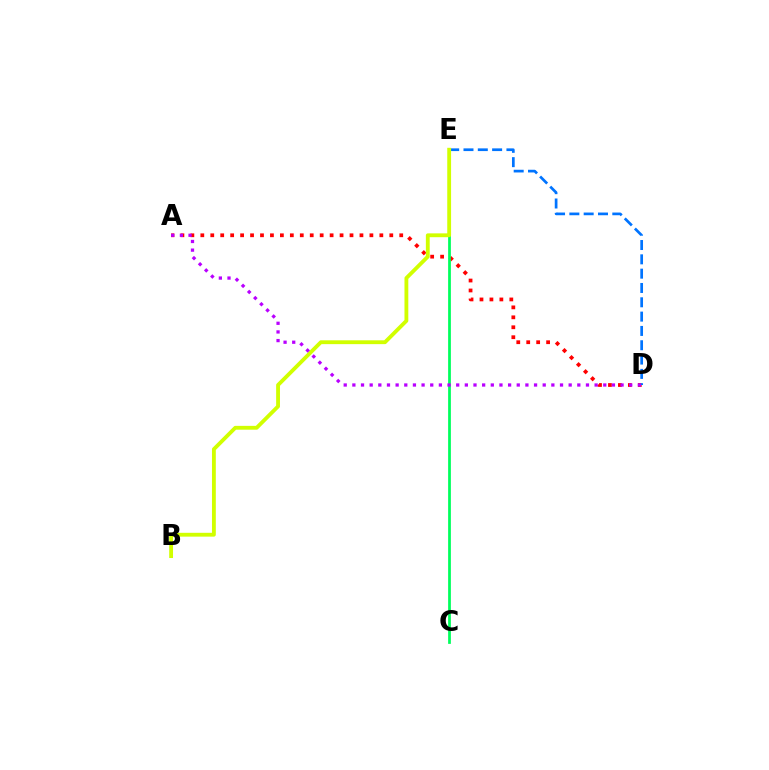{('A', 'D'): [{'color': '#ff0000', 'line_style': 'dotted', 'thickness': 2.7}, {'color': '#b900ff', 'line_style': 'dotted', 'thickness': 2.35}], ('D', 'E'): [{'color': '#0074ff', 'line_style': 'dashed', 'thickness': 1.95}], ('C', 'E'): [{'color': '#00ff5c', 'line_style': 'solid', 'thickness': 1.99}], ('B', 'E'): [{'color': '#d1ff00', 'line_style': 'solid', 'thickness': 2.76}]}